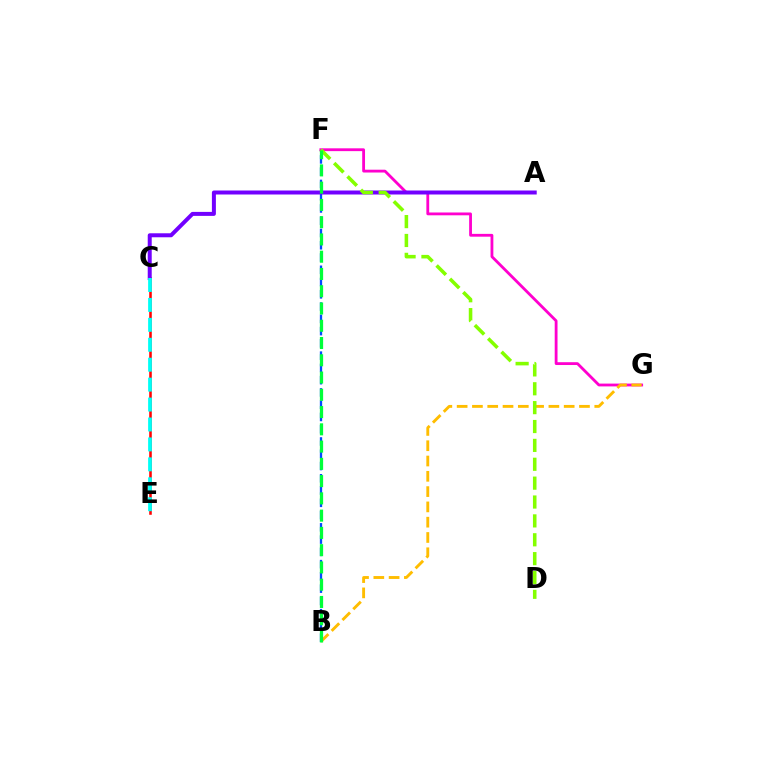{('B', 'F'): [{'color': '#004bff', 'line_style': 'dashed', 'thickness': 1.67}, {'color': '#00ff39', 'line_style': 'dashed', 'thickness': 2.35}], ('F', 'G'): [{'color': '#ff00cf', 'line_style': 'solid', 'thickness': 2.03}], ('C', 'E'): [{'color': '#ff0000', 'line_style': 'solid', 'thickness': 1.84}, {'color': '#00fff6', 'line_style': 'dashed', 'thickness': 2.71}], ('A', 'C'): [{'color': '#7200ff', 'line_style': 'solid', 'thickness': 2.87}], ('B', 'G'): [{'color': '#ffbd00', 'line_style': 'dashed', 'thickness': 2.08}], ('D', 'F'): [{'color': '#84ff00', 'line_style': 'dashed', 'thickness': 2.56}]}